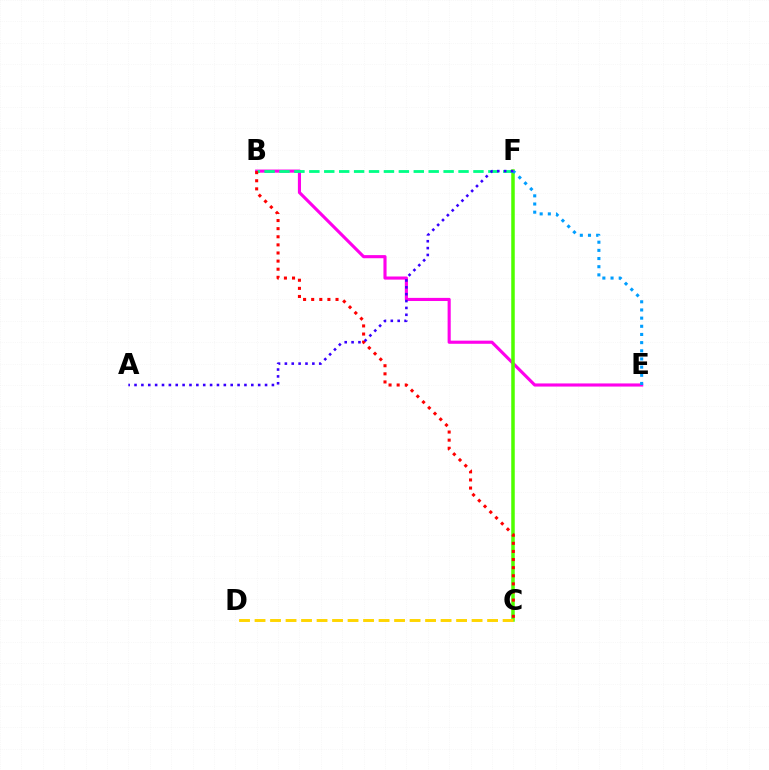{('B', 'E'): [{'color': '#ff00ed', 'line_style': 'solid', 'thickness': 2.25}], ('C', 'F'): [{'color': '#4fff00', 'line_style': 'solid', 'thickness': 2.53}], ('B', 'F'): [{'color': '#00ff86', 'line_style': 'dashed', 'thickness': 2.03}], ('B', 'C'): [{'color': '#ff0000', 'line_style': 'dotted', 'thickness': 2.2}], ('E', 'F'): [{'color': '#009eff', 'line_style': 'dotted', 'thickness': 2.22}], ('A', 'F'): [{'color': '#3700ff', 'line_style': 'dotted', 'thickness': 1.87}], ('C', 'D'): [{'color': '#ffd500', 'line_style': 'dashed', 'thickness': 2.11}]}